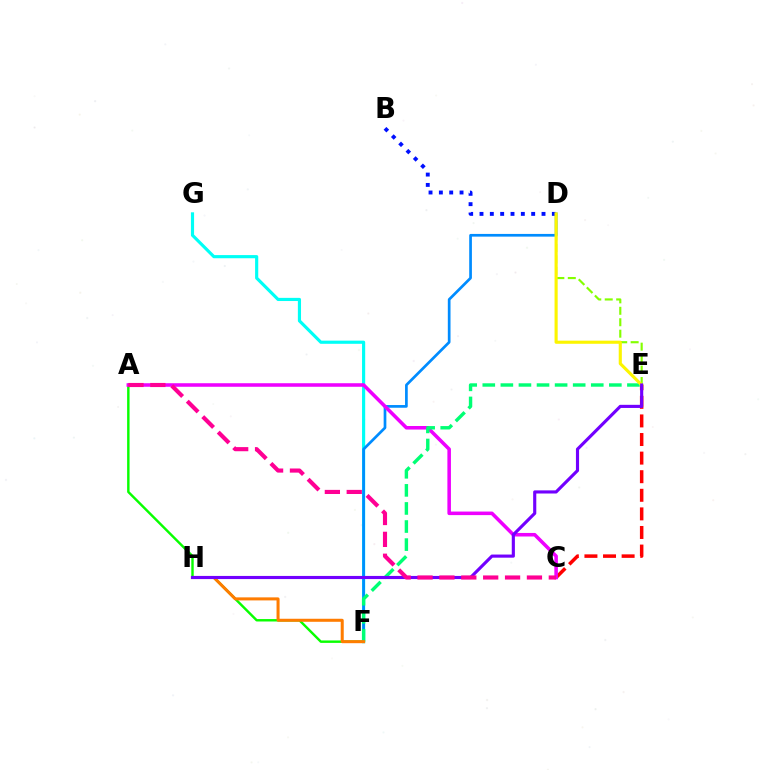{('B', 'D'): [{'color': '#0010ff', 'line_style': 'dotted', 'thickness': 2.81}], ('C', 'E'): [{'color': '#ff0000', 'line_style': 'dashed', 'thickness': 2.53}], ('F', 'G'): [{'color': '#00fff6', 'line_style': 'solid', 'thickness': 2.27}], ('A', 'F'): [{'color': '#08ff00', 'line_style': 'solid', 'thickness': 1.75}], ('D', 'F'): [{'color': '#008cff', 'line_style': 'solid', 'thickness': 1.95}], ('A', 'C'): [{'color': '#ee00ff', 'line_style': 'solid', 'thickness': 2.56}, {'color': '#ff0094', 'line_style': 'dashed', 'thickness': 2.97}], ('E', 'F'): [{'color': '#00ff74', 'line_style': 'dashed', 'thickness': 2.46}], ('D', 'E'): [{'color': '#84ff00', 'line_style': 'dashed', 'thickness': 1.56}, {'color': '#fcf500', 'line_style': 'solid', 'thickness': 2.25}], ('F', 'H'): [{'color': '#ff7c00', 'line_style': 'solid', 'thickness': 2.18}], ('E', 'H'): [{'color': '#7200ff', 'line_style': 'solid', 'thickness': 2.25}]}